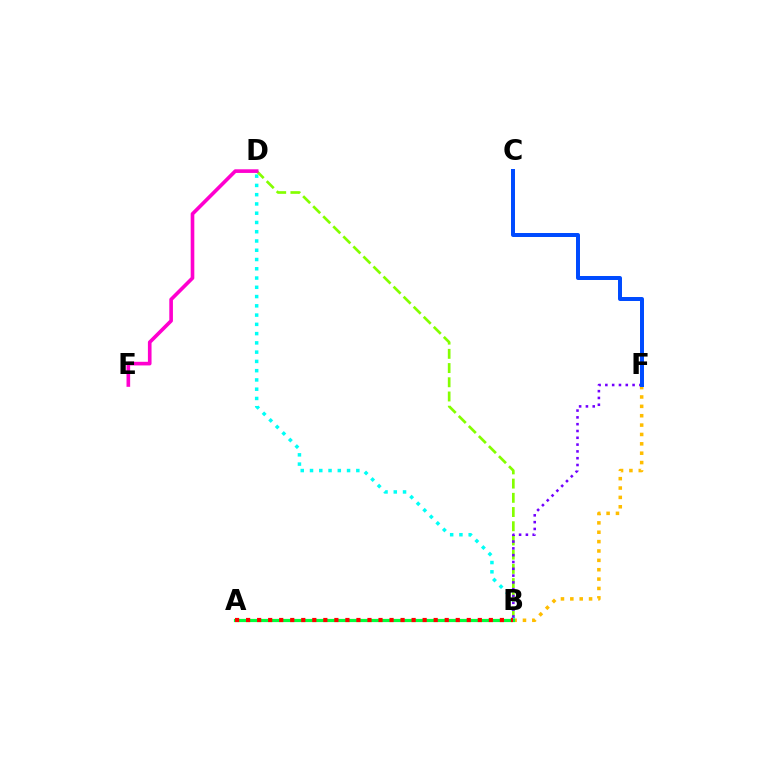{('B', 'D'): [{'color': '#00fff6', 'line_style': 'dotted', 'thickness': 2.52}, {'color': '#84ff00', 'line_style': 'dashed', 'thickness': 1.93}], ('B', 'F'): [{'color': '#ffbd00', 'line_style': 'dotted', 'thickness': 2.55}, {'color': '#7200ff', 'line_style': 'dotted', 'thickness': 1.85}], ('A', 'B'): [{'color': '#00ff39', 'line_style': 'solid', 'thickness': 2.3}, {'color': '#ff0000', 'line_style': 'dotted', 'thickness': 3.0}], ('C', 'F'): [{'color': '#004bff', 'line_style': 'solid', 'thickness': 2.87}], ('D', 'E'): [{'color': '#ff00cf', 'line_style': 'solid', 'thickness': 2.62}]}